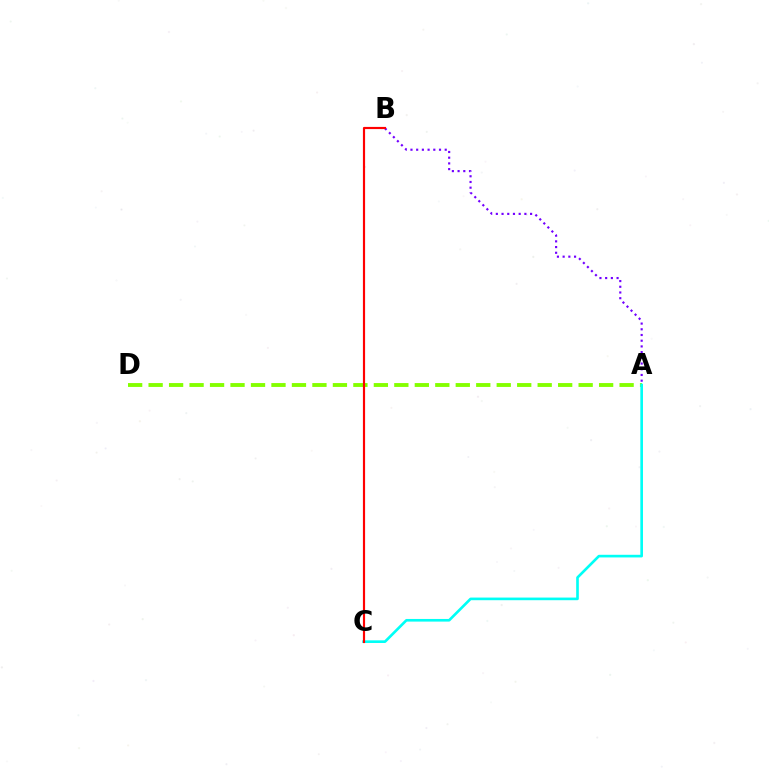{('A', 'D'): [{'color': '#84ff00', 'line_style': 'dashed', 'thickness': 2.78}], ('A', 'C'): [{'color': '#00fff6', 'line_style': 'solid', 'thickness': 1.9}], ('A', 'B'): [{'color': '#7200ff', 'line_style': 'dotted', 'thickness': 1.55}], ('B', 'C'): [{'color': '#ff0000', 'line_style': 'solid', 'thickness': 1.56}]}